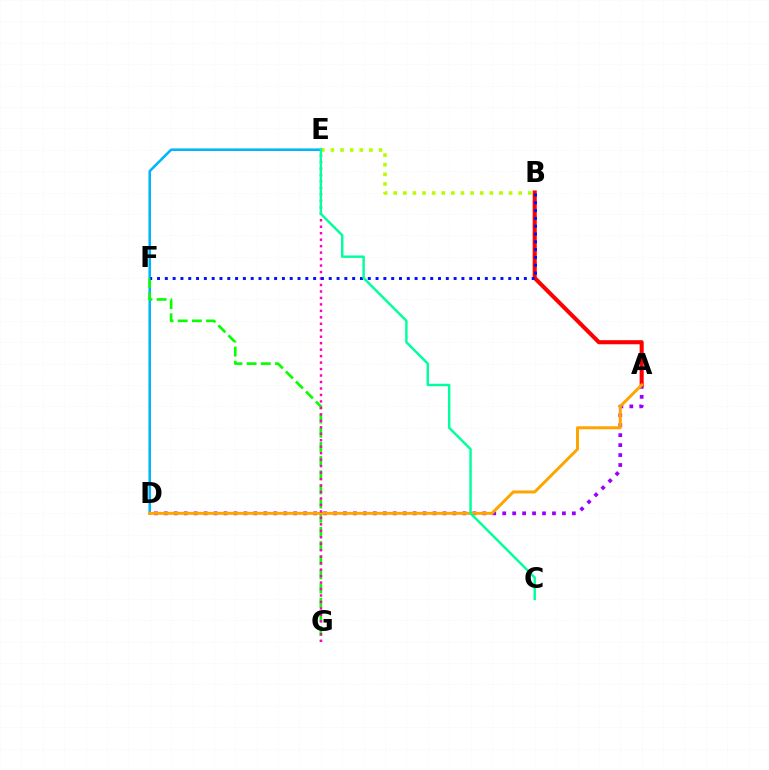{('A', 'D'): [{'color': '#9b00ff', 'line_style': 'dotted', 'thickness': 2.7}, {'color': '#ffa500', 'line_style': 'solid', 'thickness': 2.16}], ('B', 'E'): [{'color': '#b3ff00', 'line_style': 'dotted', 'thickness': 2.61}], ('D', 'E'): [{'color': '#00b5ff', 'line_style': 'solid', 'thickness': 1.85}], ('A', 'B'): [{'color': '#ff0000', 'line_style': 'solid', 'thickness': 2.94}], ('F', 'G'): [{'color': '#08ff00', 'line_style': 'dashed', 'thickness': 1.92}], ('E', 'G'): [{'color': '#ff00bd', 'line_style': 'dotted', 'thickness': 1.76}], ('B', 'F'): [{'color': '#0010ff', 'line_style': 'dotted', 'thickness': 2.12}], ('C', 'E'): [{'color': '#00ff9d', 'line_style': 'solid', 'thickness': 1.76}]}